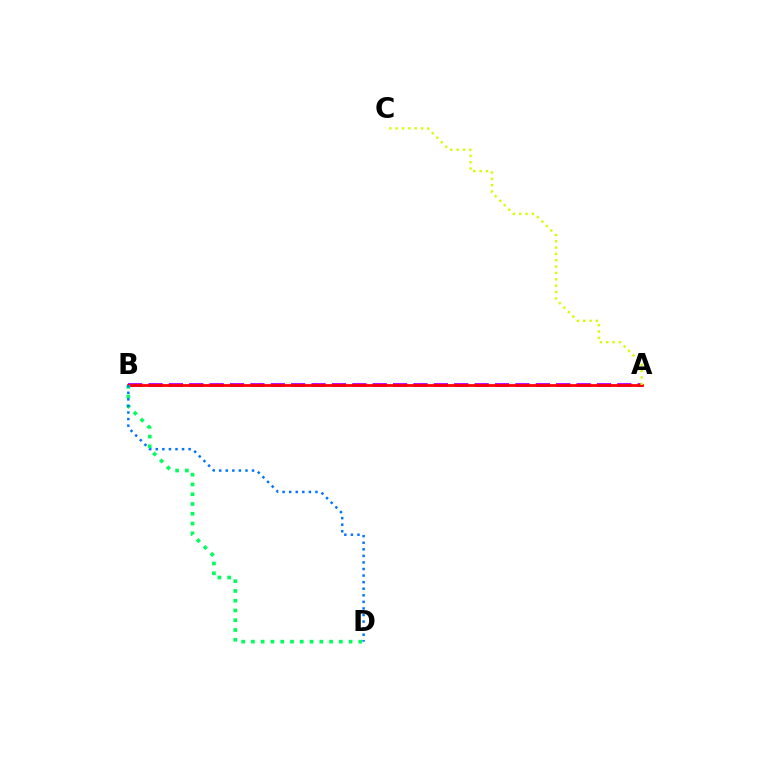{('A', 'B'): [{'color': '#b900ff', 'line_style': 'dashed', 'thickness': 2.77}, {'color': '#ff0000', 'line_style': 'solid', 'thickness': 1.99}], ('A', 'C'): [{'color': '#d1ff00', 'line_style': 'dotted', 'thickness': 1.72}], ('B', 'D'): [{'color': '#00ff5c', 'line_style': 'dotted', 'thickness': 2.65}, {'color': '#0074ff', 'line_style': 'dotted', 'thickness': 1.79}]}